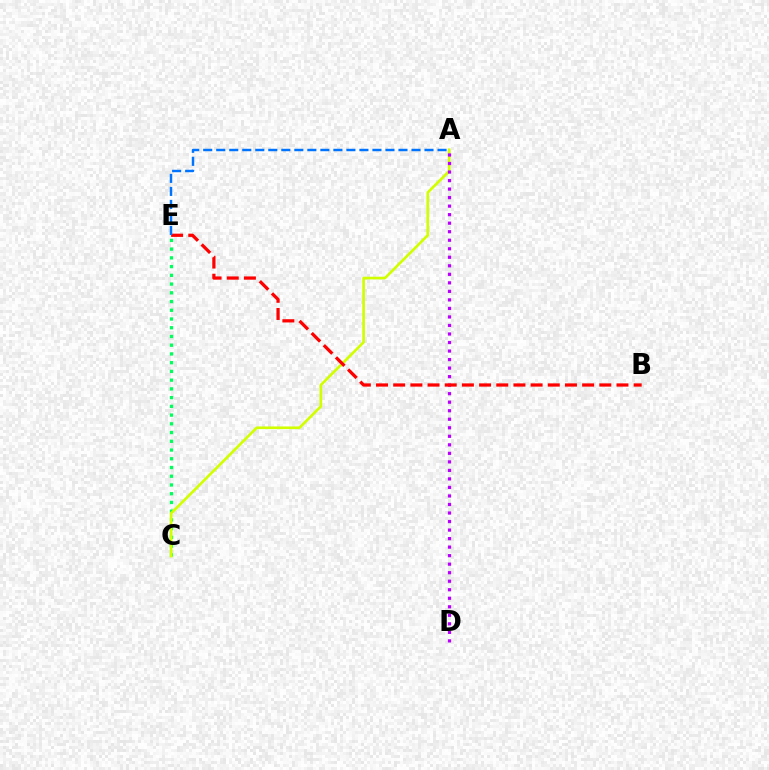{('C', 'E'): [{'color': '#00ff5c', 'line_style': 'dotted', 'thickness': 2.37}], ('A', 'C'): [{'color': '#d1ff00', 'line_style': 'solid', 'thickness': 1.92}], ('A', 'D'): [{'color': '#b900ff', 'line_style': 'dotted', 'thickness': 2.32}], ('B', 'E'): [{'color': '#ff0000', 'line_style': 'dashed', 'thickness': 2.33}], ('A', 'E'): [{'color': '#0074ff', 'line_style': 'dashed', 'thickness': 1.77}]}